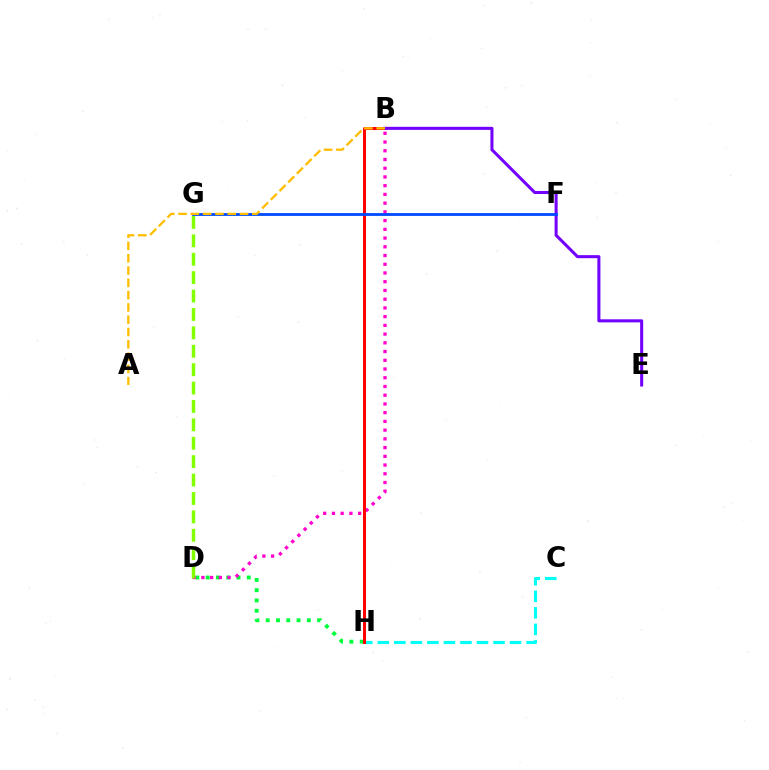{('D', 'H'): [{'color': '#00ff39', 'line_style': 'dotted', 'thickness': 2.79}], ('B', 'D'): [{'color': '#ff00cf', 'line_style': 'dotted', 'thickness': 2.37}], ('C', 'H'): [{'color': '#00fff6', 'line_style': 'dashed', 'thickness': 2.25}], ('D', 'G'): [{'color': '#84ff00', 'line_style': 'dashed', 'thickness': 2.5}], ('B', 'H'): [{'color': '#ff0000', 'line_style': 'solid', 'thickness': 2.14}], ('B', 'E'): [{'color': '#7200ff', 'line_style': 'solid', 'thickness': 2.19}], ('F', 'G'): [{'color': '#004bff', 'line_style': 'solid', 'thickness': 2.02}], ('A', 'B'): [{'color': '#ffbd00', 'line_style': 'dashed', 'thickness': 1.67}]}